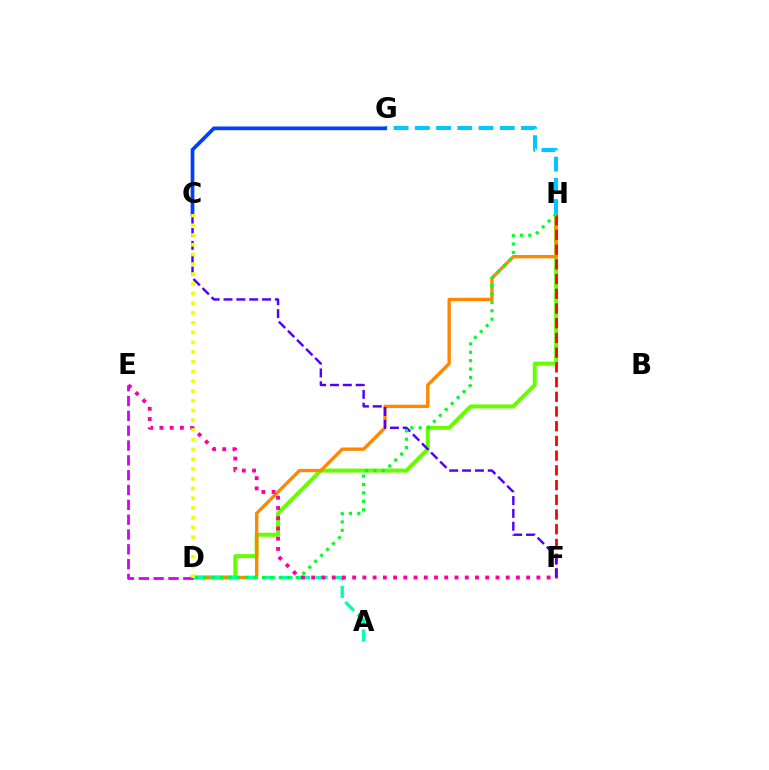{('D', 'H'): [{'color': '#66ff00', 'line_style': 'solid', 'thickness': 2.87}, {'color': '#ff8800', 'line_style': 'solid', 'thickness': 2.42}, {'color': '#00ff27', 'line_style': 'dotted', 'thickness': 2.28}], ('G', 'H'): [{'color': '#00c7ff', 'line_style': 'dashed', 'thickness': 2.88}], ('A', 'D'): [{'color': '#00ffaf', 'line_style': 'dashed', 'thickness': 2.38}], ('F', 'H'): [{'color': '#ff0000', 'line_style': 'dashed', 'thickness': 2.0}], ('C', 'G'): [{'color': '#003fff', 'line_style': 'solid', 'thickness': 2.67}], ('C', 'F'): [{'color': '#4f00ff', 'line_style': 'dashed', 'thickness': 1.74}], ('E', 'F'): [{'color': '#ff00a0', 'line_style': 'dotted', 'thickness': 2.78}], ('D', 'E'): [{'color': '#d600ff', 'line_style': 'dashed', 'thickness': 2.01}], ('C', 'D'): [{'color': '#eeff00', 'line_style': 'dotted', 'thickness': 2.65}]}